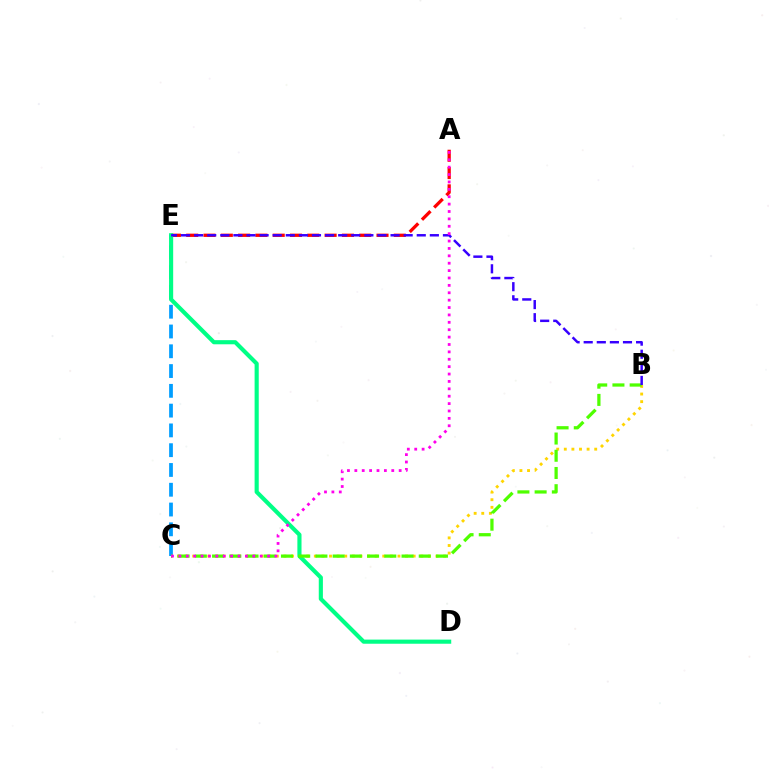{('C', 'E'): [{'color': '#009eff', 'line_style': 'dashed', 'thickness': 2.69}], ('B', 'C'): [{'color': '#ffd500', 'line_style': 'dotted', 'thickness': 2.07}, {'color': '#4fff00', 'line_style': 'dashed', 'thickness': 2.34}], ('A', 'E'): [{'color': '#ff0000', 'line_style': 'dashed', 'thickness': 2.35}], ('D', 'E'): [{'color': '#00ff86', 'line_style': 'solid', 'thickness': 2.97}], ('B', 'E'): [{'color': '#3700ff', 'line_style': 'dashed', 'thickness': 1.78}], ('A', 'C'): [{'color': '#ff00ed', 'line_style': 'dotted', 'thickness': 2.01}]}